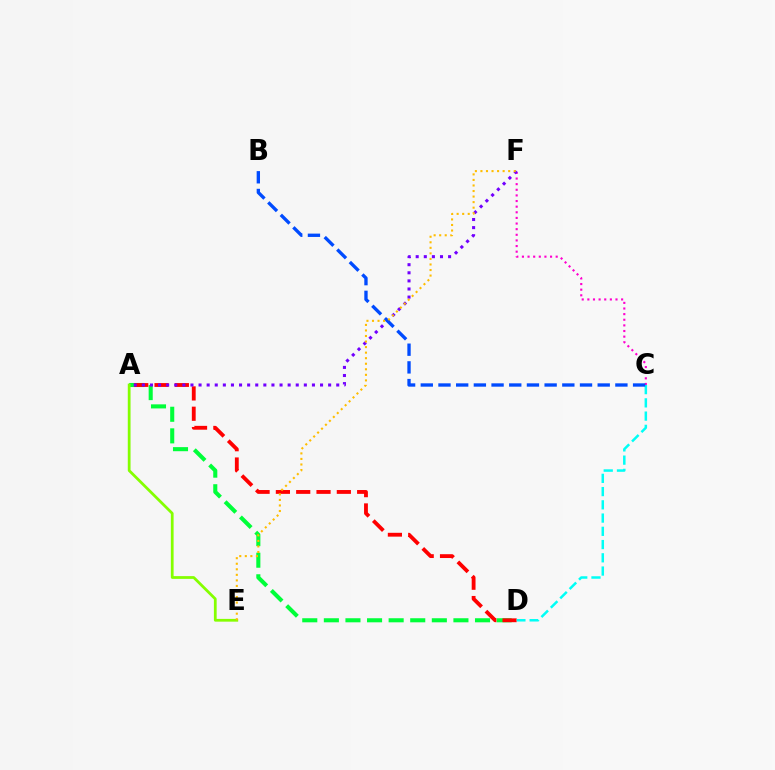{('A', 'D'): [{'color': '#00ff39', 'line_style': 'dashed', 'thickness': 2.93}, {'color': '#ff0000', 'line_style': 'dashed', 'thickness': 2.76}], ('C', 'F'): [{'color': '#ff00cf', 'line_style': 'dotted', 'thickness': 1.53}], ('A', 'E'): [{'color': '#84ff00', 'line_style': 'solid', 'thickness': 1.99}], ('A', 'F'): [{'color': '#7200ff', 'line_style': 'dotted', 'thickness': 2.2}], ('C', 'D'): [{'color': '#00fff6', 'line_style': 'dashed', 'thickness': 1.8}], ('B', 'C'): [{'color': '#004bff', 'line_style': 'dashed', 'thickness': 2.4}], ('E', 'F'): [{'color': '#ffbd00', 'line_style': 'dotted', 'thickness': 1.51}]}